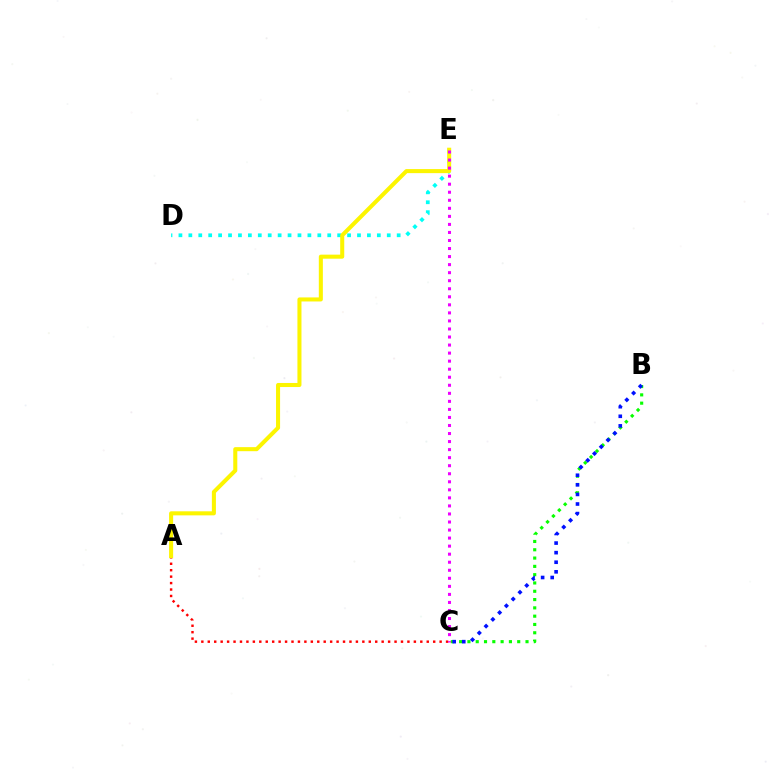{('B', 'C'): [{'color': '#08ff00', 'line_style': 'dotted', 'thickness': 2.26}, {'color': '#0010ff', 'line_style': 'dotted', 'thickness': 2.6}], ('D', 'E'): [{'color': '#00fff6', 'line_style': 'dotted', 'thickness': 2.7}], ('A', 'C'): [{'color': '#ff0000', 'line_style': 'dotted', 'thickness': 1.75}], ('A', 'E'): [{'color': '#fcf500', 'line_style': 'solid', 'thickness': 2.91}], ('C', 'E'): [{'color': '#ee00ff', 'line_style': 'dotted', 'thickness': 2.19}]}